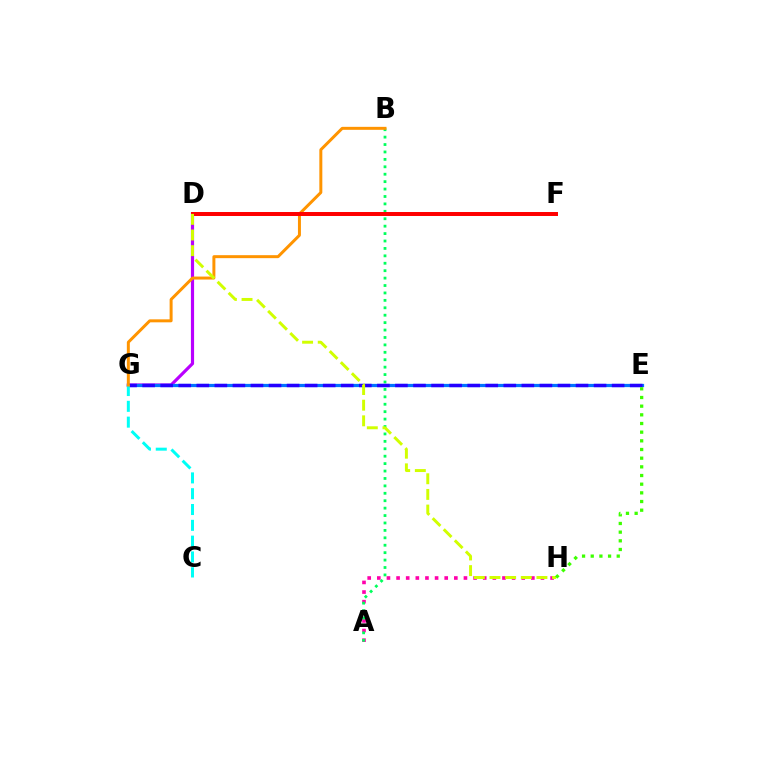{('A', 'H'): [{'color': '#ff00ac', 'line_style': 'dotted', 'thickness': 2.62}], ('D', 'G'): [{'color': '#b900ff', 'line_style': 'solid', 'thickness': 2.28}], ('A', 'B'): [{'color': '#00ff5c', 'line_style': 'dotted', 'thickness': 2.02}], ('E', 'G'): [{'color': '#0074ff', 'line_style': 'solid', 'thickness': 2.33}, {'color': '#2500ff', 'line_style': 'dashed', 'thickness': 2.45}], ('C', 'G'): [{'color': '#00fff6', 'line_style': 'dashed', 'thickness': 2.15}], ('B', 'G'): [{'color': '#ff9400', 'line_style': 'solid', 'thickness': 2.15}], ('D', 'F'): [{'color': '#ff0000', 'line_style': 'solid', 'thickness': 2.86}], ('D', 'H'): [{'color': '#d1ff00', 'line_style': 'dashed', 'thickness': 2.13}], ('E', 'H'): [{'color': '#3dff00', 'line_style': 'dotted', 'thickness': 2.36}]}